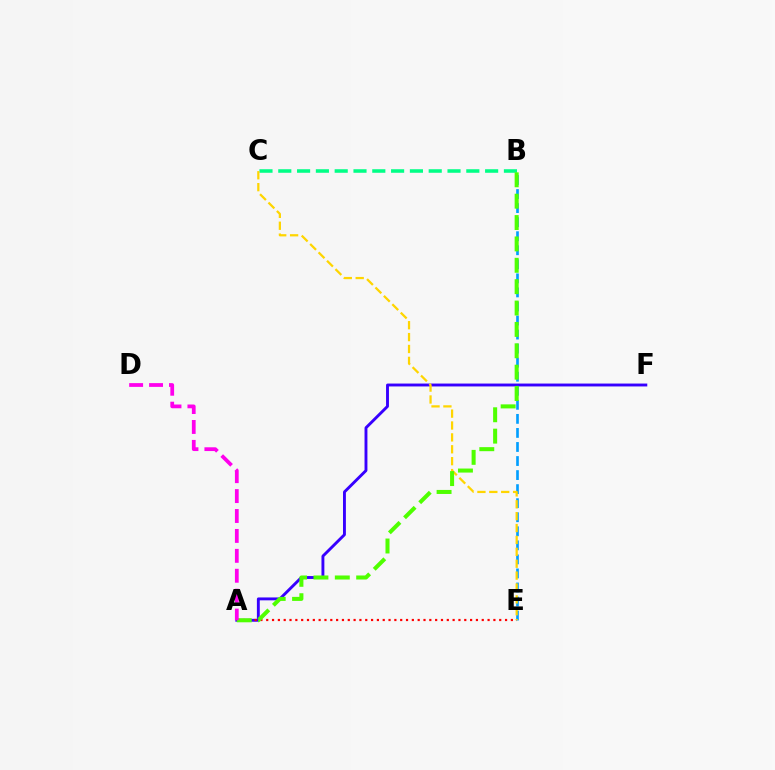{('A', 'F'): [{'color': '#3700ff', 'line_style': 'solid', 'thickness': 2.08}], ('B', 'C'): [{'color': '#00ff86', 'line_style': 'dashed', 'thickness': 2.55}], ('A', 'E'): [{'color': '#ff0000', 'line_style': 'dotted', 'thickness': 1.58}], ('B', 'E'): [{'color': '#009eff', 'line_style': 'dashed', 'thickness': 1.91}], ('C', 'E'): [{'color': '#ffd500', 'line_style': 'dashed', 'thickness': 1.62}], ('A', 'B'): [{'color': '#4fff00', 'line_style': 'dashed', 'thickness': 2.9}], ('A', 'D'): [{'color': '#ff00ed', 'line_style': 'dashed', 'thickness': 2.71}]}